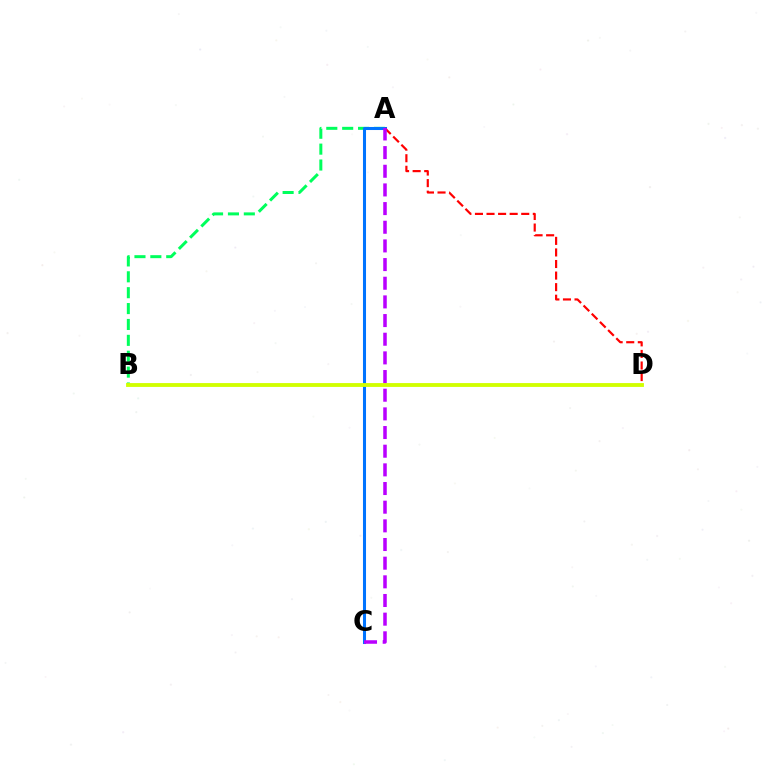{('A', 'B'): [{'color': '#00ff5c', 'line_style': 'dashed', 'thickness': 2.16}], ('A', 'C'): [{'color': '#0074ff', 'line_style': 'solid', 'thickness': 2.19}, {'color': '#b900ff', 'line_style': 'dashed', 'thickness': 2.54}], ('A', 'D'): [{'color': '#ff0000', 'line_style': 'dashed', 'thickness': 1.57}], ('B', 'D'): [{'color': '#d1ff00', 'line_style': 'solid', 'thickness': 2.77}]}